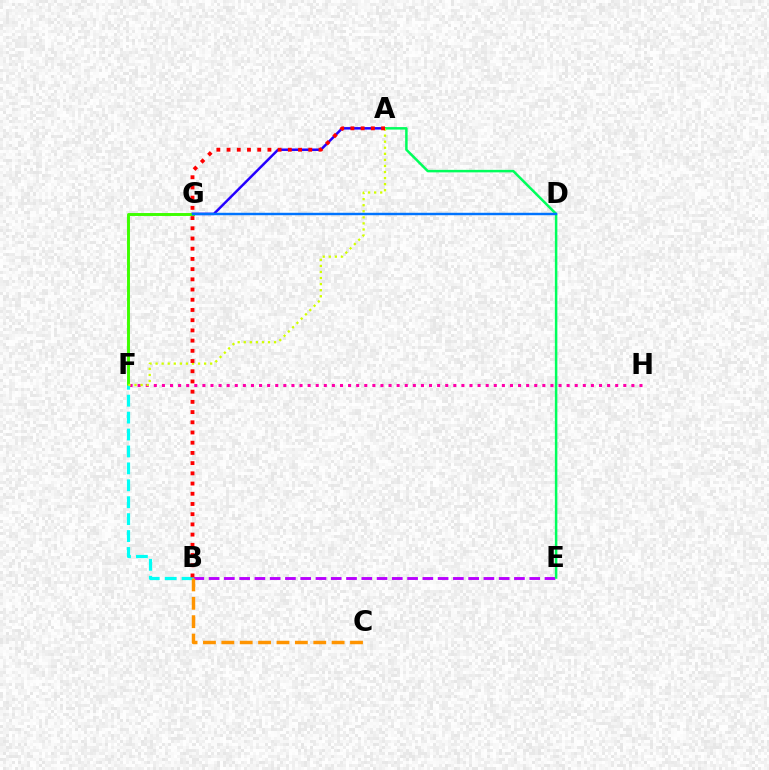{('A', 'G'): [{'color': '#2500ff', 'line_style': 'solid', 'thickness': 1.79}], ('B', 'E'): [{'color': '#b900ff', 'line_style': 'dashed', 'thickness': 2.07}], ('F', 'G'): [{'color': '#3dff00', 'line_style': 'solid', 'thickness': 2.11}], ('F', 'H'): [{'color': '#ff00ac', 'line_style': 'dotted', 'thickness': 2.2}], ('B', 'F'): [{'color': '#00fff6', 'line_style': 'dashed', 'thickness': 2.3}], ('A', 'E'): [{'color': '#00ff5c', 'line_style': 'solid', 'thickness': 1.8}], ('A', 'F'): [{'color': '#d1ff00', 'line_style': 'dotted', 'thickness': 1.65}], ('D', 'G'): [{'color': '#0074ff', 'line_style': 'solid', 'thickness': 1.76}], ('A', 'B'): [{'color': '#ff0000', 'line_style': 'dotted', 'thickness': 2.77}], ('B', 'C'): [{'color': '#ff9400', 'line_style': 'dashed', 'thickness': 2.5}]}